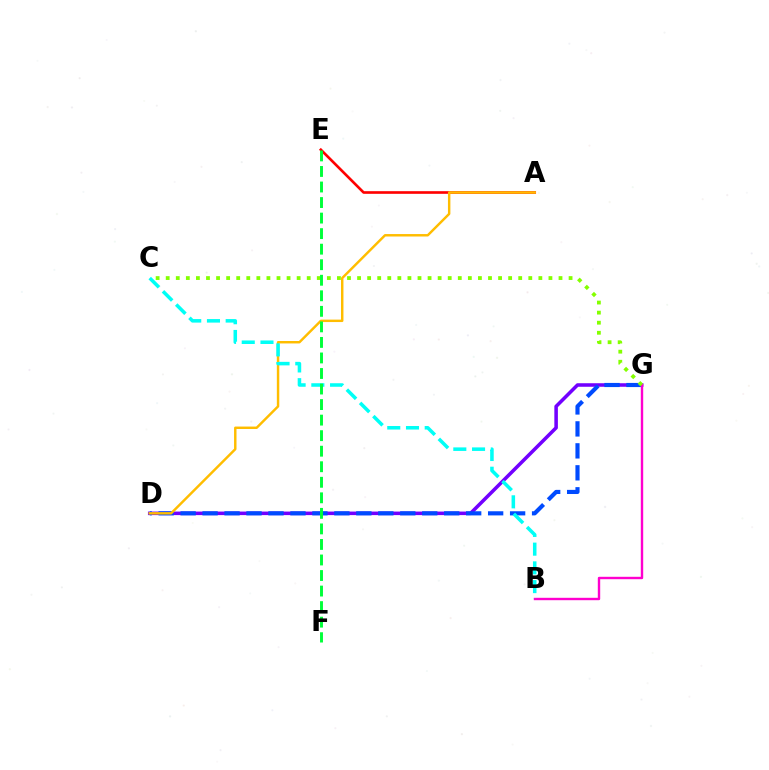{('D', 'G'): [{'color': '#7200ff', 'line_style': 'solid', 'thickness': 2.55}, {'color': '#004bff', 'line_style': 'dashed', 'thickness': 2.98}], ('A', 'E'): [{'color': '#ff0000', 'line_style': 'solid', 'thickness': 1.9}], ('A', 'D'): [{'color': '#ffbd00', 'line_style': 'solid', 'thickness': 1.76}], ('B', 'G'): [{'color': '#ff00cf', 'line_style': 'solid', 'thickness': 1.73}], ('B', 'C'): [{'color': '#00fff6', 'line_style': 'dashed', 'thickness': 2.54}], ('C', 'G'): [{'color': '#84ff00', 'line_style': 'dotted', 'thickness': 2.74}], ('E', 'F'): [{'color': '#00ff39', 'line_style': 'dashed', 'thickness': 2.11}]}